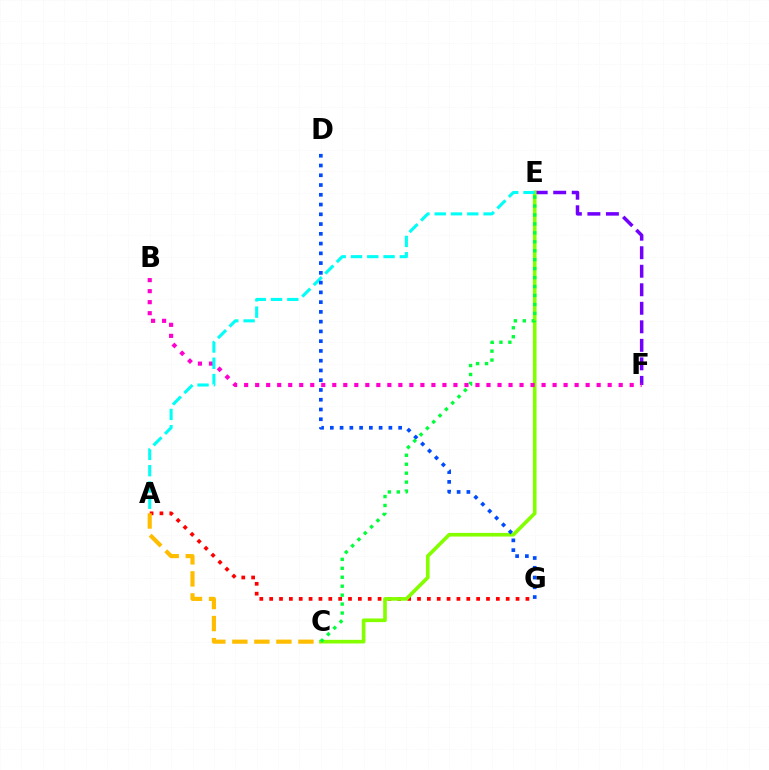{('A', 'G'): [{'color': '#ff0000', 'line_style': 'dotted', 'thickness': 2.68}], ('E', 'F'): [{'color': '#7200ff', 'line_style': 'dashed', 'thickness': 2.52}], ('C', 'E'): [{'color': '#84ff00', 'line_style': 'solid', 'thickness': 2.62}, {'color': '#00ff39', 'line_style': 'dotted', 'thickness': 2.43}], ('A', 'C'): [{'color': '#ffbd00', 'line_style': 'dashed', 'thickness': 2.99}], ('B', 'F'): [{'color': '#ff00cf', 'line_style': 'dotted', 'thickness': 2.99}], ('A', 'E'): [{'color': '#00fff6', 'line_style': 'dashed', 'thickness': 2.21}], ('D', 'G'): [{'color': '#004bff', 'line_style': 'dotted', 'thickness': 2.65}]}